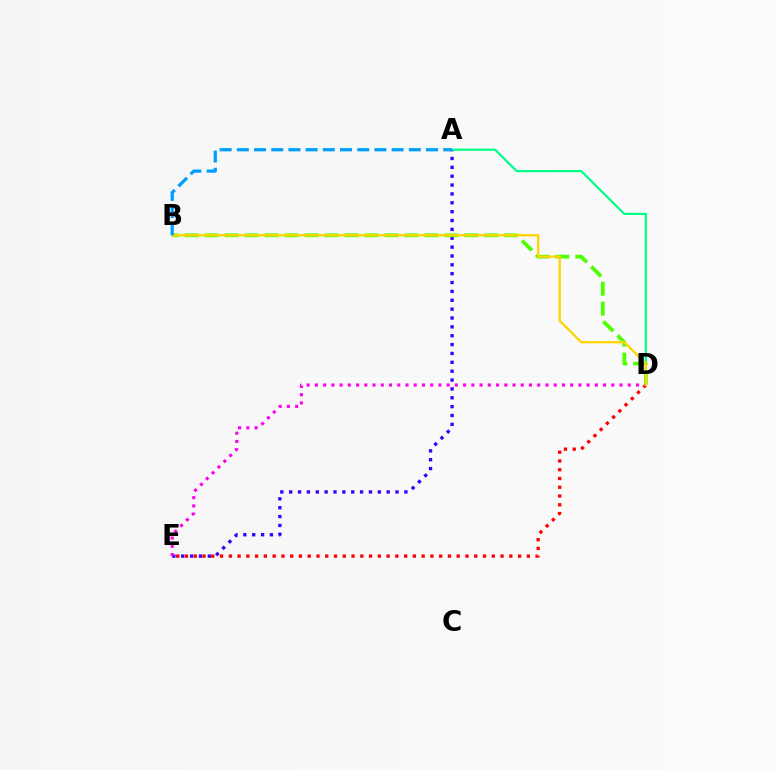{('A', 'E'): [{'color': '#3700ff', 'line_style': 'dotted', 'thickness': 2.41}], ('A', 'D'): [{'color': '#00ff86', 'line_style': 'solid', 'thickness': 1.58}], ('B', 'D'): [{'color': '#4fff00', 'line_style': 'dashed', 'thickness': 2.71}, {'color': '#ffd500', 'line_style': 'solid', 'thickness': 1.66}], ('D', 'E'): [{'color': '#ff0000', 'line_style': 'dotted', 'thickness': 2.38}, {'color': '#ff00ed', 'line_style': 'dotted', 'thickness': 2.24}], ('A', 'B'): [{'color': '#009eff', 'line_style': 'dashed', 'thickness': 2.34}]}